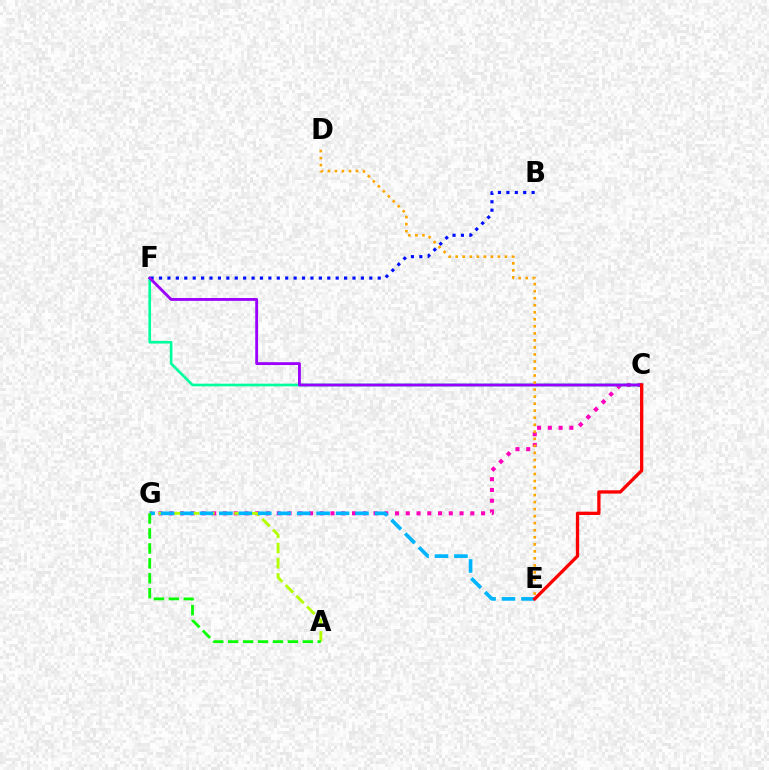{('C', 'G'): [{'color': '#ff00bd', 'line_style': 'dotted', 'thickness': 2.92}], ('A', 'G'): [{'color': '#b3ff00', 'line_style': 'dashed', 'thickness': 2.06}, {'color': '#08ff00', 'line_style': 'dashed', 'thickness': 2.03}], ('B', 'F'): [{'color': '#0010ff', 'line_style': 'dotted', 'thickness': 2.29}], ('E', 'G'): [{'color': '#00b5ff', 'line_style': 'dashed', 'thickness': 2.64}], ('C', 'F'): [{'color': '#00ff9d', 'line_style': 'solid', 'thickness': 1.92}, {'color': '#9b00ff', 'line_style': 'solid', 'thickness': 2.05}], ('C', 'E'): [{'color': '#ff0000', 'line_style': 'solid', 'thickness': 2.38}], ('D', 'E'): [{'color': '#ffa500', 'line_style': 'dotted', 'thickness': 1.91}]}